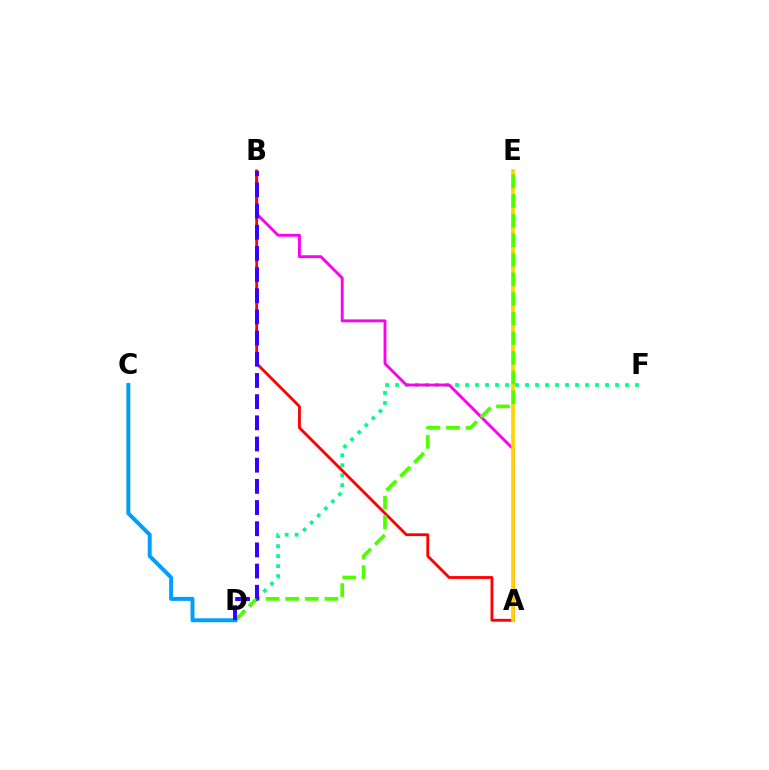{('D', 'F'): [{'color': '#00ff86', 'line_style': 'dotted', 'thickness': 2.72}], ('A', 'B'): [{'color': '#ff00ed', 'line_style': 'solid', 'thickness': 2.07}, {'color': '#ff0000', 'line_style': 'solid', 'thickness': 2.03}], ('A', 'E'): [{'color': '#ffd500', 'line_style': 'solid', 'thickness': 2.65}], ('D', 'E'): [{'color': '#4fff00', 'line_style': 'dashed', 'thickness': 2.67}], ('C', 'D'): [{'color': '#009eff', 'line_style': 'solid', 'thickness': 2.84}], ('B', 'D'): [{'color': '#3700ff', 'line_style': 'dashed', 'thickness': 2.88}]}